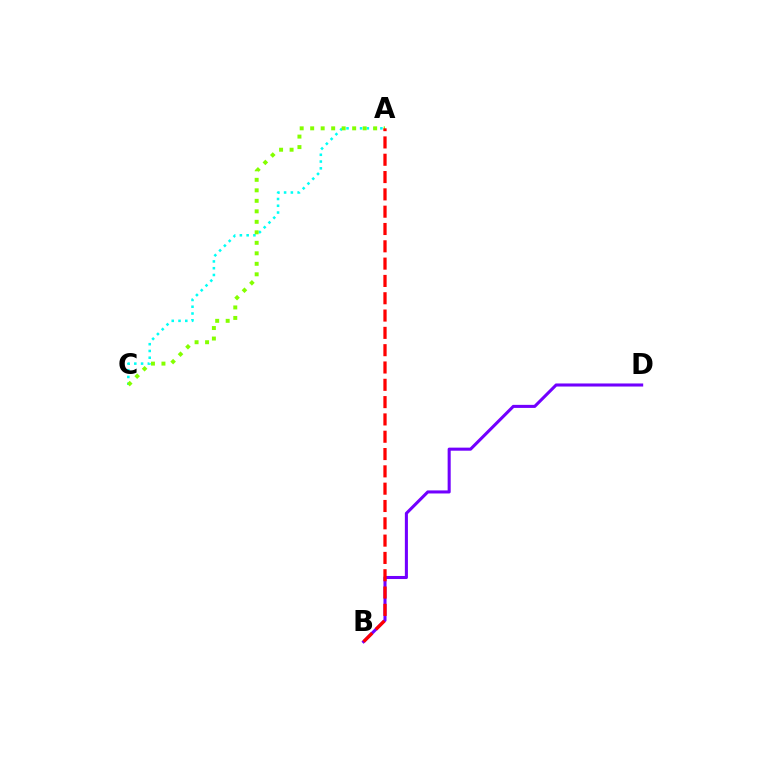{('A', 'C'): [{'color': '#00fff6', 'line_style': 'dotted', 'thickness': 1.84}, {'color': '#84ff00', 'line_style': 'dotted', 'thickness': 2.85}], ('B', 'D'): [{'color': '#7200ff', 'line_style': 'solid', 'thickness': 2.2}], ('A', 'B'): [{'color': '#ff0000', 'line_style': 'dashed', 'thickness': 2.35}]}